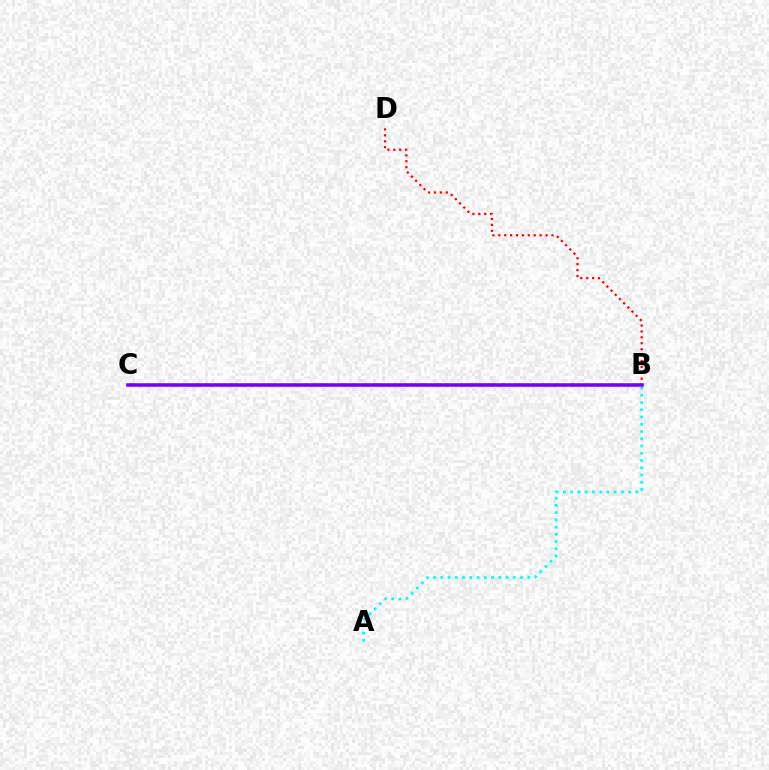{('B', 'C'): [{'color': '#84ff00', 'line_style': 'dotted', 'thickness': 1.72}, {'color': '#7200ff', 'line_style': 'solid', 'thickness': 2.56}], ('A', 'B'): [{'color': '#00fff6', 'line_style': 'dotted', 'thickness': 1.97}], ('B', 'D'): [{'color': '#ff0000', 'line_style': 'dotted', 'thickness': 1.61}]}